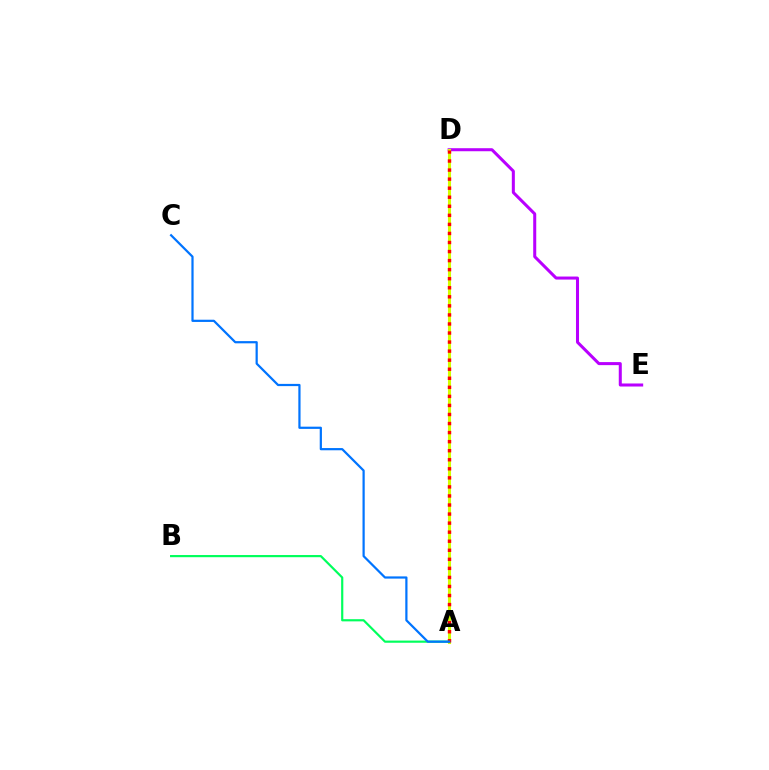{('D', 'E'): [{'color': '#b900ff', 'line_style': 'solid', 'thickness': 2.18}], ('A', 'D'): [{'color': '#d1ff00', 'line_style': 'solid', 'thickness': 2.22}, {'color': '#ff0000', 'line_style': 'dotted', 'thickness': 2.46}], ('A', 'B'): [{'color': '#00ff5c', 'line_style': 'solid', 'thickness': 1.57}], ('A', 'C'): [{'color': '#0074ff', 'line_style': 'solid', 'thickness': 1.59}]}